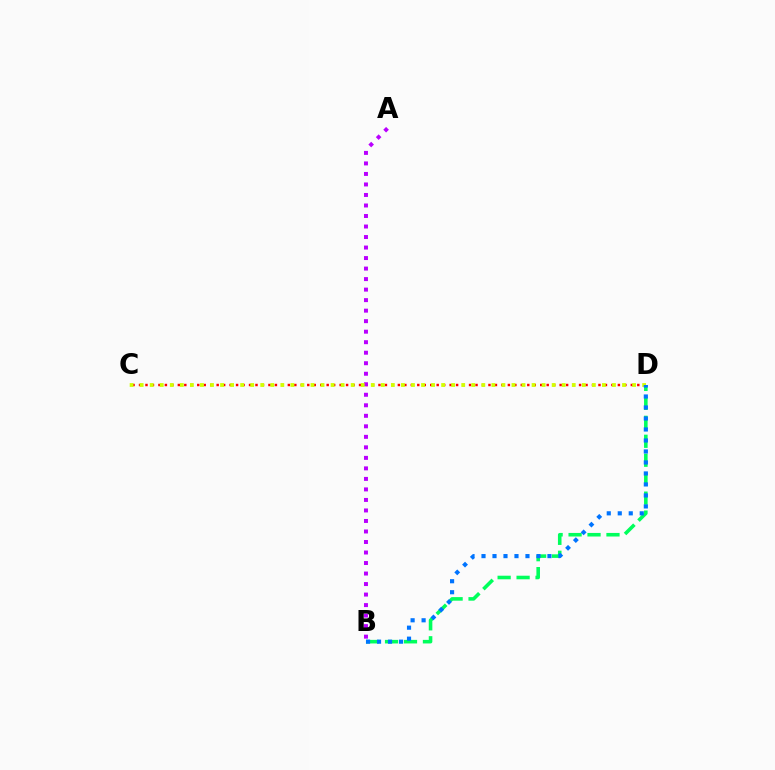{('C', 'D'): [{'color': '#ff0000', 'line_style': 'dotted', 'thickness': 1.76}, {'color': '#d1ff00', 'line_style': 'dotted', 'thickness': 2.73}], ('B', 'D'): [{'color': '#00ff5c', 'line_style': 'dashed', 'thickness': 2.57}, {'color': '#0074ff', 'line_style': 'dotted', 'thickness': 2.99}], ('A', 'B'): [{'color': '#b900ff', 'line_style': 'dotted', 'thickness': 2.86}]}